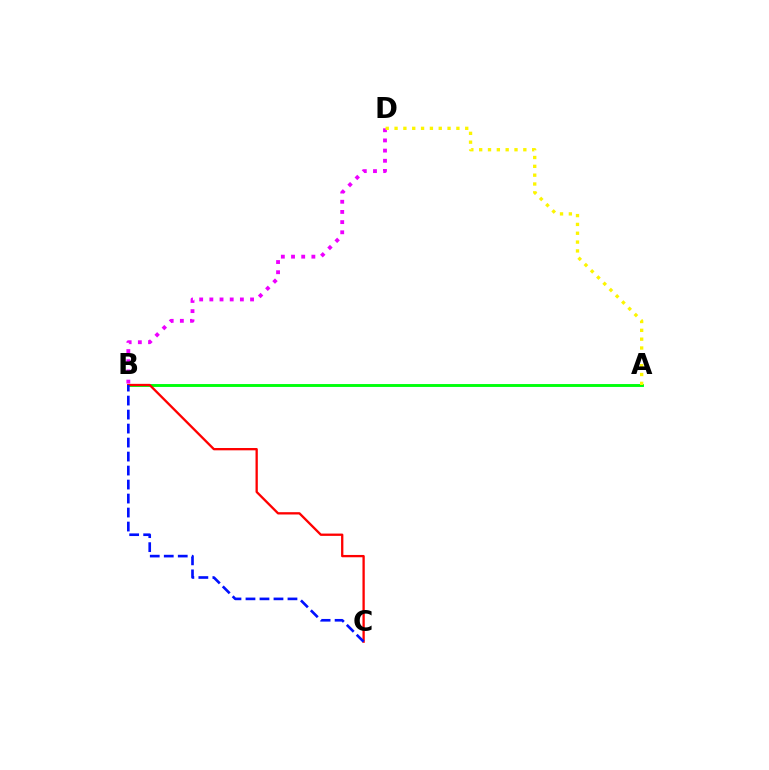{('A', 'B'): [{'color': '#00fff6', 'line_style': 'solid', 'thickness': 2.07}, {'color': '#08ff00', 'line_style': 'solid', 'thickness': 1.97}], ('B', 'C'): [{'color': '#ff0000', 'line_style': 'solid', 'thickness': 1.66}, {'color': '#0010ff', 'line_style': 'dashed', 'thickness': 1.9}], ('B', 'D'): [{'color': '#ee00ff', 'line_style': 'dotted', 'thickness': 2.76}], ('A', 'D'): [{'color': '#fcf500', 'line_style': 'dotted', 'thickness': 2.4}]}